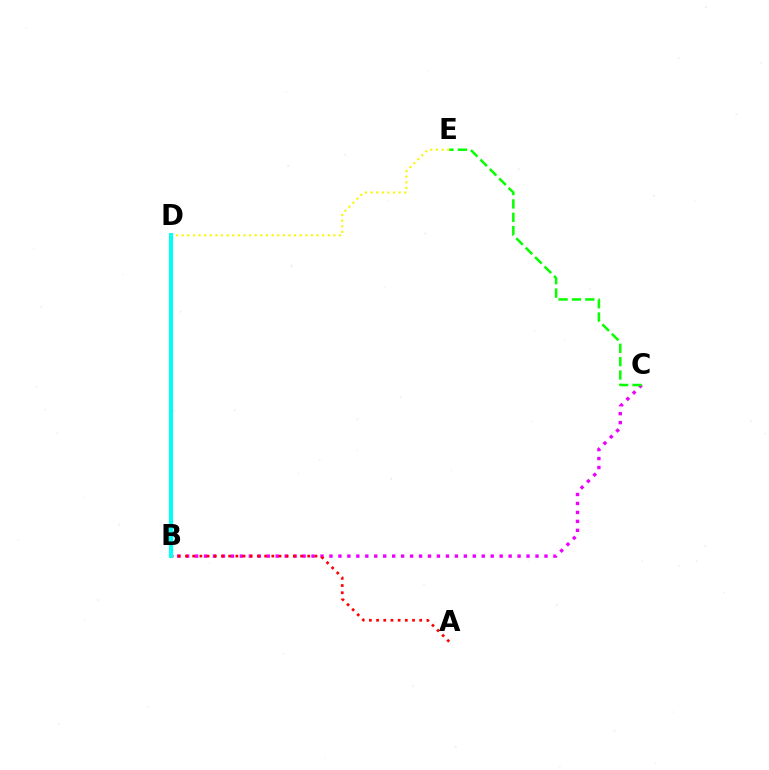{('B', 'C'): [{'color': '#ee00ff', 'line_style': 'dotted', 'thickness': 2.43}], ('C', 'E'): [{'color': '#08ff00', 'line_style': 'dashed', 'thickness': 1.81}], ('D', 'E'): [{'color': '#fcf500', 'line_style': 'dotted', 'thickness': 1.53}], ('B', 'D'): [{'color': '#0010ff', 'line_style': 'dashed', 'thickness': 1.6}, {'color': '#00fff6', 'line_style': 'solid', 'thickness': 2.92}], ('A', 'B'): [{'color': '#ff0000', 'line_style': 'dotted', 'thickness': 1.95}]}